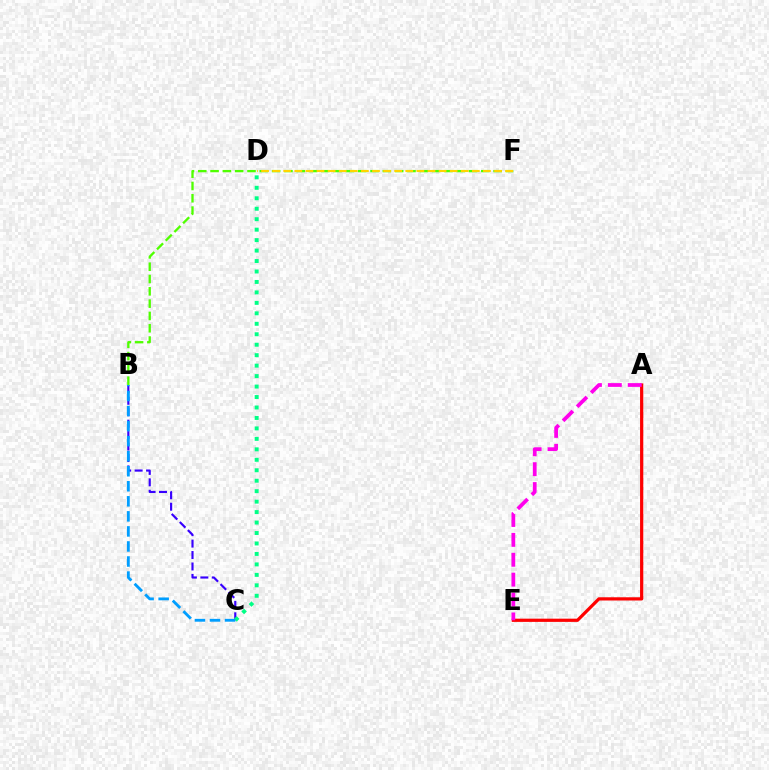{('B', 'C'): [{'color': '#3700ff', 'line_style': 'dashed', 'thickness': 1.55}, {'color': '#009eff', 'line_style': 'dashed', 'thickness': 2.04}], ('A', 'E'): [{'color': '#ff0000', 'line_style': 'solid', 'thickness': 2.32}, {'color': '#ff00ed', 'line_style': 'dashed', 'thickness': 2.7}], ('C', 'D'): [{'color': '#00ff86', 'line_style': 'dotted', 'thickness': 2.84}], ('B', 'F'): [{'color': '#4fff00', 'line_style': 'dashed', 'thickness': 1.67}], ('D', 'F'): [{'color': '#ffd500', 'line_style': 'dashed', 'thickness': 1.51}]}